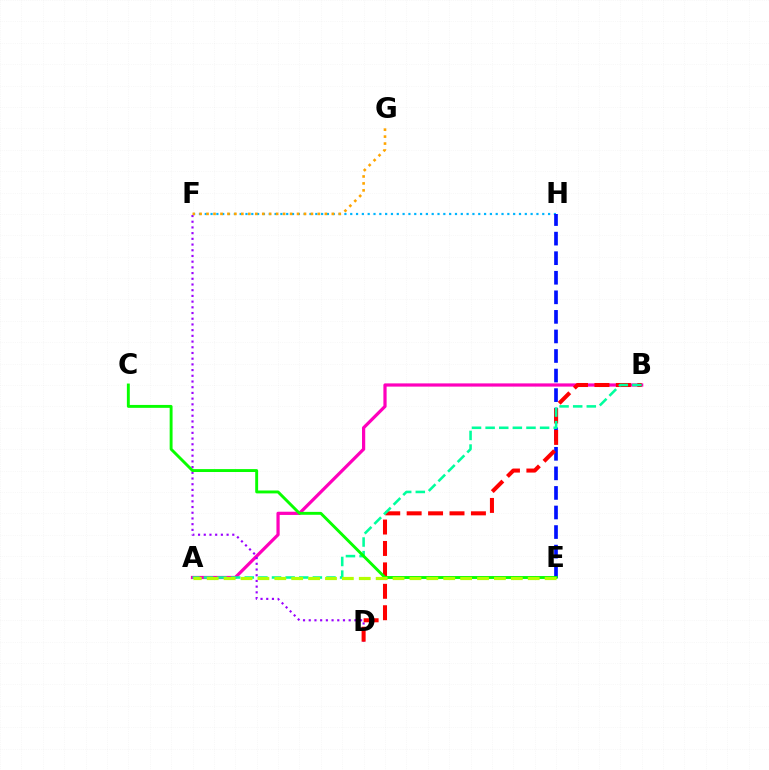{('F', 'H'): [{'color': '#00b5ff', 'line_style': 'dotted', 'thickness': 1.58}], ('E', 'H'): [{'color': '#0010ff', 'line_style': 'dashed', 'thickness': 2.66}], ('A', 'B'): [{'color': '#ff00bd', 'line_style': 'solid', 'thickness': 2.32}, {'color': '#00ff9d', 'line_style': 'dashed', 'thickness': 1.85}], ('D', 'F'): [{'color': '#9b00ff', 'line_style': 'dotted', 'thickness': 1.55}], ('B', 'D'): [{'color': '#ff0000', 'line_style': 'dashed', 'thickness': 2.91}], ('F', 'G'): [{'color': '#ffa500', 'line_style': 'dotted', 'thickness': 1.89}], ('C', 'E'): [{'color': '#08ff00', 'line_style': 'solid', 'thickness': 2.09}], ('A', 'E'): [{'color': '#b3ff00', 'line_style': 'dashed', 'thickness': 2.3}]}